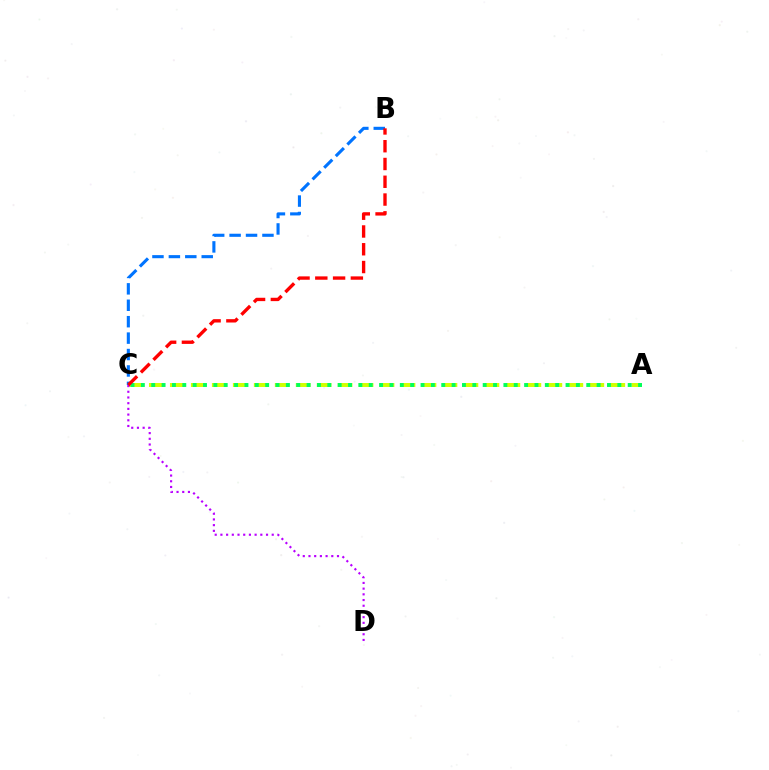{('A', 'C'): [{'color': '#d1ff00', 'line_style': 'dashed', 'thickness': 2.85}, {'color': '#00ff5c', 'line_style': 'dotted', 'thickness': 2.81}], ('C', 'D'): [{'color': '#b900ff', 'line_style': 'dotted', 'thickness': 1.55}], ('B', 'C'): [{'color': '#0074ff', 'line_style': 'dashed', 'thickness': 2.23}, {'color': '#ff0000', 'line_style': 'dashed', 'thickness': 2.41}]}